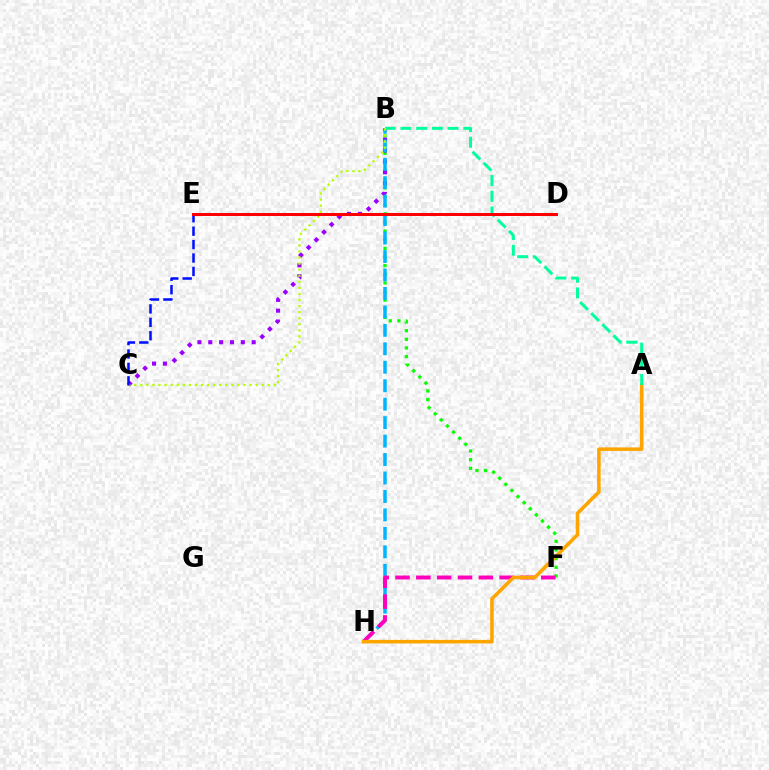{('B', 'F'): [{'color': '#08ff00', 'line_style': 'dotted', 'thickness': 2.35}], ('B', 'C'): [{'color': '#9b00ff', 'line_style': 'dotted', 'thickness': 2.95}, {'color': '#b3ff00', 'line_style': 'dotted', 'thickness': 1.65}], ('B', 'H'): [{'color': '#00b5ff', 'line_style': 'dashed', 'thickness': 2.51}], ('F', 'H'): [{'color': '#ff00bd', 'line_style': 'dashed', 'thickness': 2.83}], ('A', 'H'): [{'color': '#ffa500', 'line_style': 'solid', 'thickness': 2.56}], ('A', 'B'): [{'color': '#00ff9d', 'line_style': 'dashed', 'thickness': 2.13}], ('C', 'E'): [{'color': '#0010ff', 'line_style': 'dashed', 'thickness': 1.82}], ('D', 'E'): [{'color': '#ff0000', 'line_style': 'solid', 'thickness': 2.17}]}